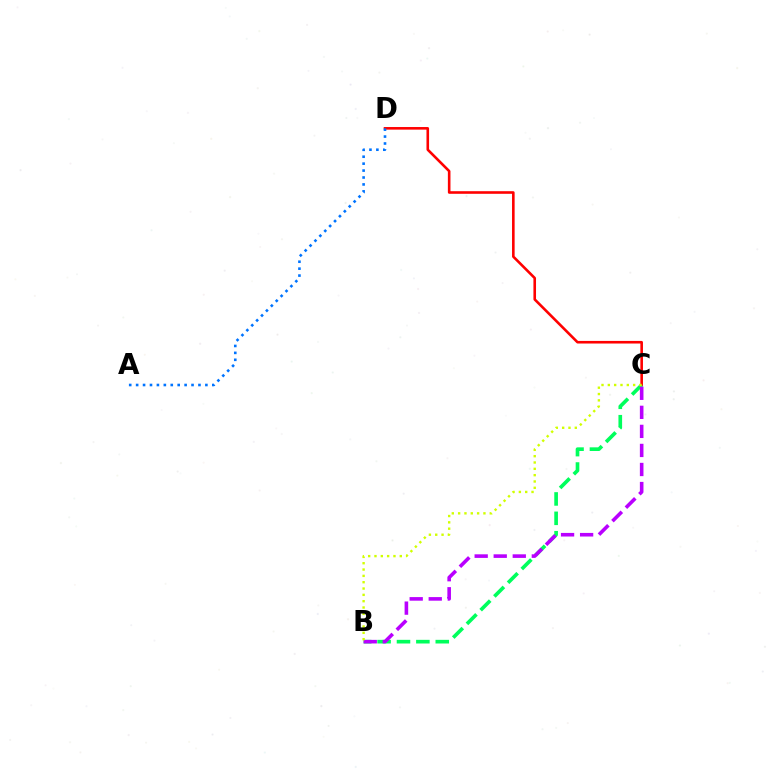{('C', 'D'): [{'color': '#ff0000', 'line_style': 'solid', 'thickness': 1.87}], ('B', 'C'): [{'color': '#00ff5c', 'line_style': 'dashed', 'thickness': 2.63}, {'color': '#b900ff', 'line_style': 'dashed', 'thickness': 2.59}, {'color': '#d1ff00', 'line_style': 'dotted', 'thickness': 1.72}], ('A', 'D'): [{'color': '#0074ff', 'line_style': 'dotted', 'thickness': 1.88}]}